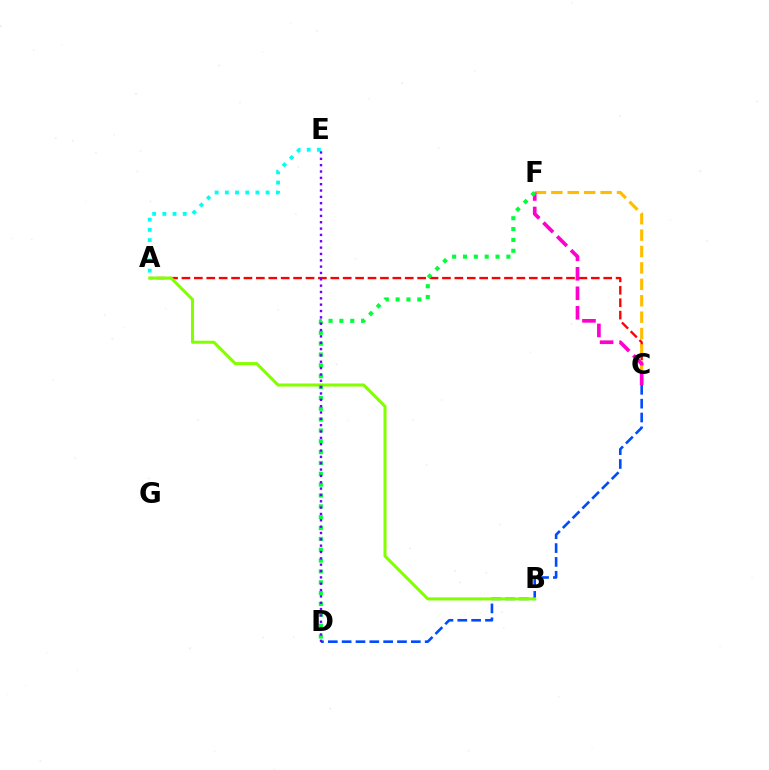{('A', 'C'): [{'color': '#ff0000', 'line_style': 'dashed', 'thickness': 1.69}], ('A', 'E'): [{'color': '#00fff6', 'line_style': 'dotted', 'thickness': 2.77}], ('C', 'D'): [{'color': '#004bff', 'line_style': 'dashed', 'thickness': 1.88}], ('C', 'F'): [{'color': '#ffbd00', 'line_style': 'dashed', 'thickness': 2.23}, {'color': '#ff00cf', 'line_style': 'dashed', 'thickness': 2.65}], ('A', 'B'): [{'color': '#84ff00', 'line_style': 'solid', 'thickness': 2.2}], ('D', 'F'): [{'color': '#00ff39', 'line_style': 'dotted', 'thickness': 2.95}], ('D', 'E'): [{'color': '#7200ff', 'line_style': 'dotted', 'thickness': 1.72}]}